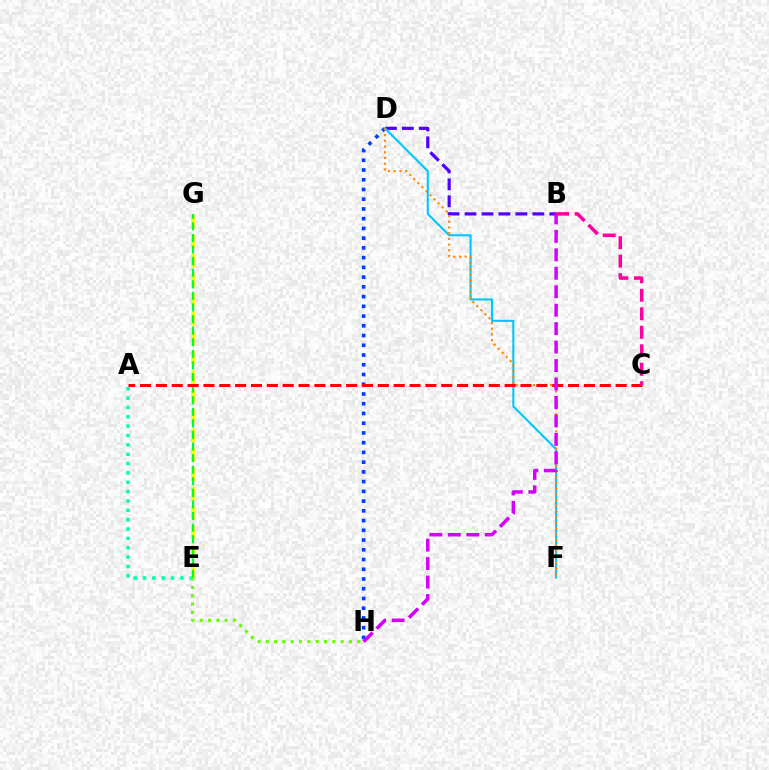{('B', 'D'): [{'color': '#4f00ff', 'line_style': 'dashed', 'thickness': 2.3}], ('D', 'H'): [{'color': '#003fff', 'line_style': 'dotted', 'thickness': 2.65}], ('A', 'E'): [{'color': '#00ffaf', 'line_style': 'dotted', 'thickness': 2.54}], ('E', 'G'): [{'color': '#eeff00', 'line_style': 'dashed', 'thickness': 2.64}, {'color': '#00ff27', 'line_style': 'dashed', 'thickness': 1.57}], ('D', 'F'): [{'color': '#00c7ff', 'line_style': 'solid', 'thickness': 1.52}, {'color': '#ff8800', 'line_style': 'dotted', 'thickness': 1.55}], ('A', 'C'): [{'color': '#ff0000', 'line_style': 'dashed', 'thickness': 2.15}], ('E', 'H'): [{'color': '#66ff00', 'line_style': 'dotted', 'thickness': 2.26}], ('B', 'H'): [{'color': '#d600ff', 'line_style': 'dashed', 'thickness': 2.51}], ('B', 'C'): [{'color': '#ff00a0', 'line_style': 'dashed', 'thickness': 2.51}]}